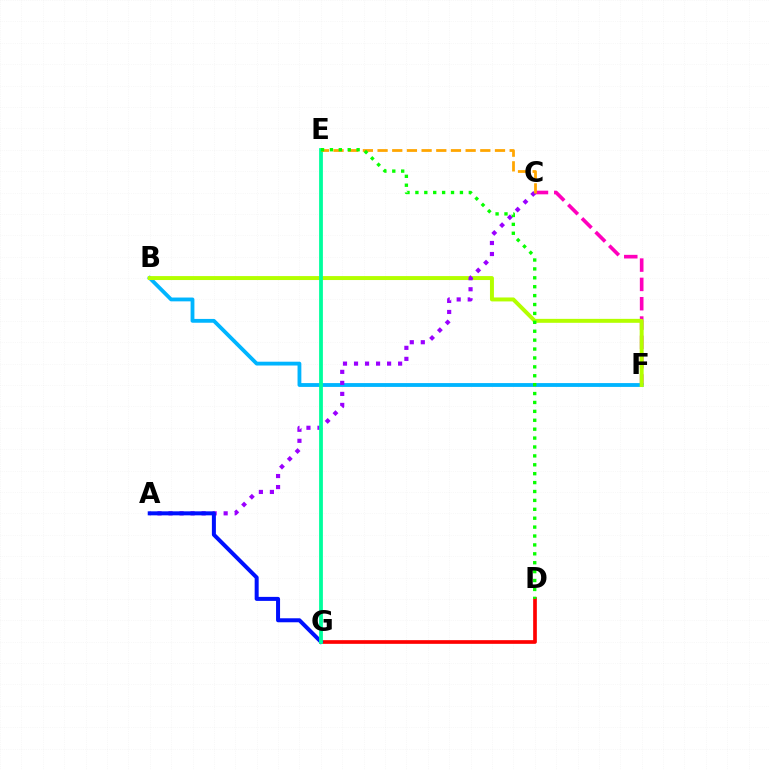{('C', 'F'): [{'color': '#ff00bd', 'line_style': 'dashed', 'thickness': 2.62}], ('D', 'G'): [{'color': '#ff0000', 'line_style': 'solid', 'thickness': 2.65}], ('B', 'F'): [{'color': '#00b5ff', 'line_style': 'solid', 'thickness': 2.75}, {'color': '#b3ff00', 'line_style': 'solid', 'thickness': 2.85}], ('A', 'C'): [{'color': '#9b00ff', 'line_style': 'dotted', 'thickness': 2.99}], ('A', 'G'): [{'color': '#0010ff', 'line_style': 'solid', 'thickness': 2.88}], ('E', 'G'): [{'color': '#00ff9d', 'line_style': 'solid', 'thickness': 2.73}], ('C', 'E'): [{'color': '#ffa500', 'line_style': 'dashed', 'thickness': 1.99}], ('D', 'E'): [{'color': '#08ff00', 'line_style': 'dotted', 'thickness': 2.42}]}